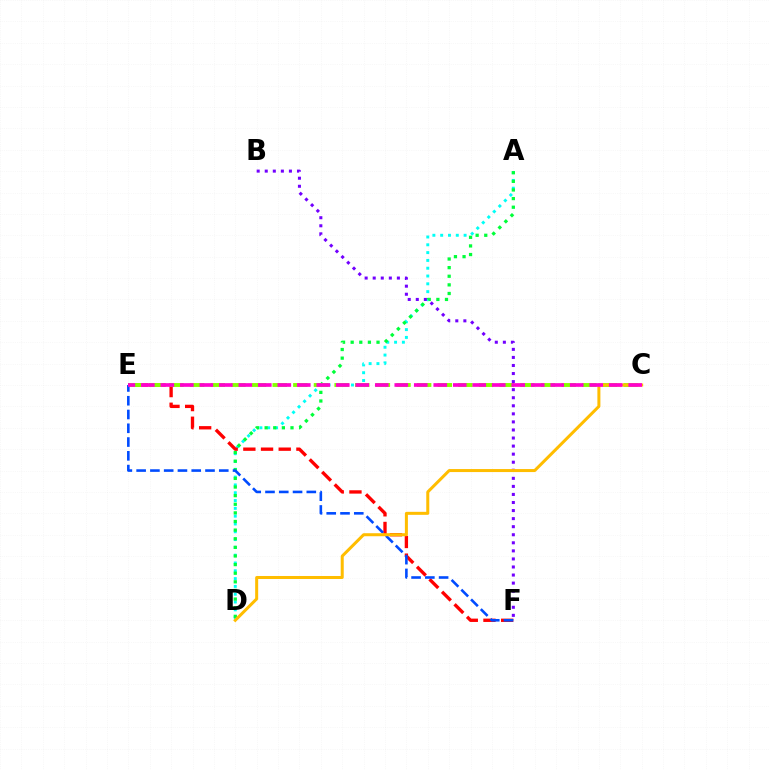{('A', 'D'): [{'color': '#00fff6', 'line_style': 'dotted', 'thickness': 2.12}, {'color': '#00ff39', 'line_style': 'dotted', 'thickness': 2.34}], ('E', 'F'): [{'color': '#ff0000', 'line_style': 'dashed', 'thickness': 2.4}, {'color': '#004bff', 'line_style': 'dashed', 'thickness': 1.87}], ('B', 'F'): [{'color': '#7200ff', 'line_style': 'dotted', 'thickness': 2.19}], ('C', 'E'): [{'color': '#84ff00', 'line_style': 'dashed', 'thickness': 2.8}, {'color': '#ff00cf', 'line_style': 'dashed', 'thickness': 2.65}], ('C', 'D'): [{'color': '#ffbd00', 'line_style': 'solid', 'thickness': 2.17}]}